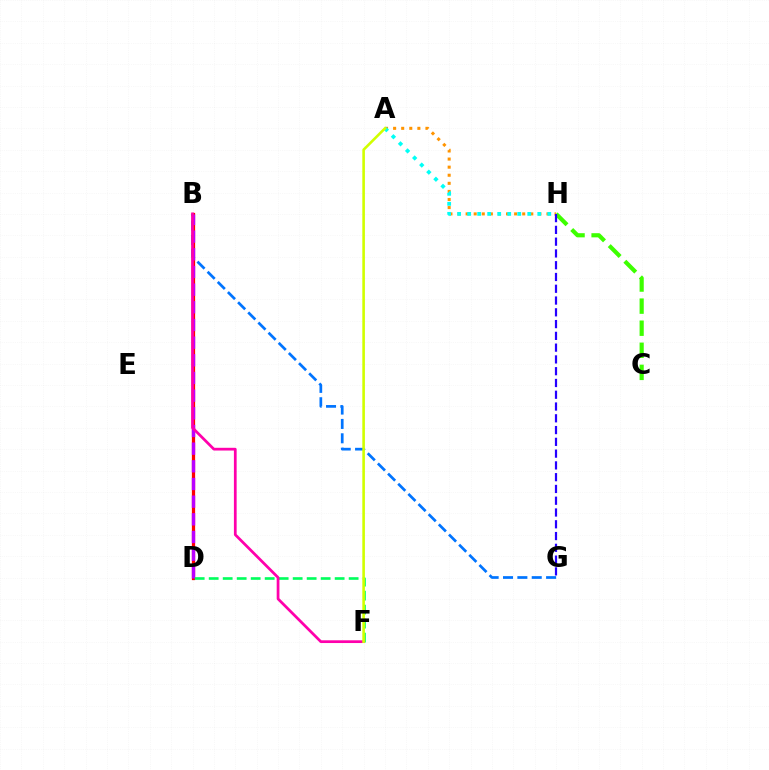{('B', 'G'): [{'color': '#0074ff', 'line_style': 'dashed', 'thickness': 1.95}], ('A', 'H'): [{'color': '#ff9400', 'line_style': 'dotted', 'thickness': 2.2}, {'color': '#00fff6', 'line_style': 'dotted', 'thickness': 2.72}], ('C', 'H'): [{'color': '#3dff00', 'line_style': 'dashed', 'thickness': 3.0}], ('B', 'D'): [{'color': '#ff0000', 'line_style': 'solid', 'thickness': 2.35}, {'color': '#b900ff', 'line_style': 'dashed', 'thickness': 2.4}], ('D', 'F'): [{'color': '#00ff5c', 'line_style': 'dashed', 'thickness': 1.9}], ('B', 'F'): [{'color': '#ff00ac', 'line_style': 'solid', 'thickness': 1.97}], ('A', 'F'): [{'color': '#d1ff00', 'line_style': 'solid', 'thickness': 1.88}], ('G', 'H'): [{'color': '#2500ff', 'line_style': 'dashed', 'thickness': 1.6}]}